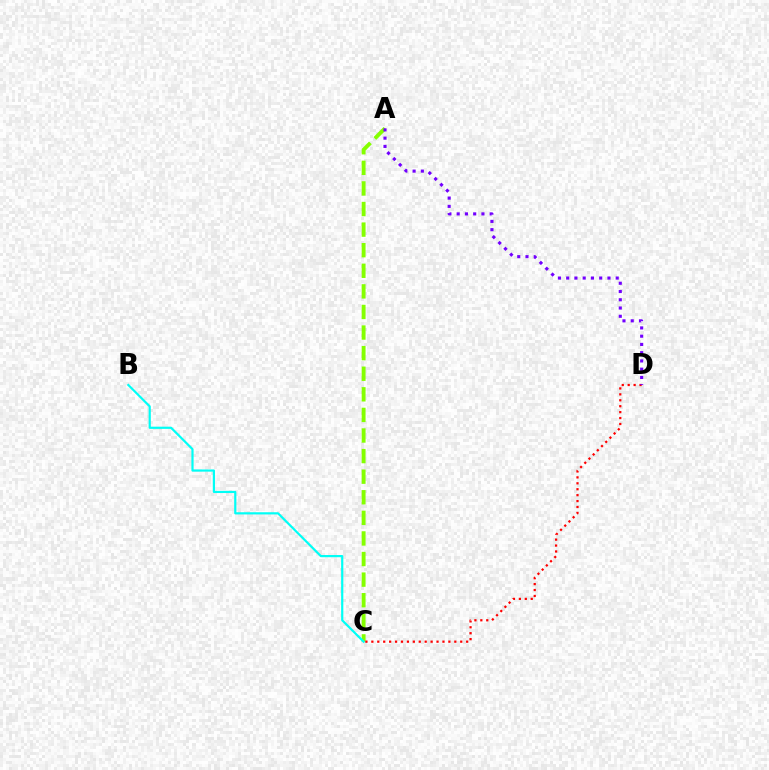{('A', 'C'): [{'color': '#84ff00', 'line_style': 'dashed', 'thickness': 2.8}], ('C', 'D'): [{'color': '#ff0000', 'line_style': 'dotted', 'thickness': 1.61}], ('B', 'C'): [{'color': '#00fff6', 'line_style': 'solid', 'thickness': 1.58}], ('A', 'D'): [{'color': '#7200ff', 'line_style': 'dotted', 'thickness': 2.24}]}